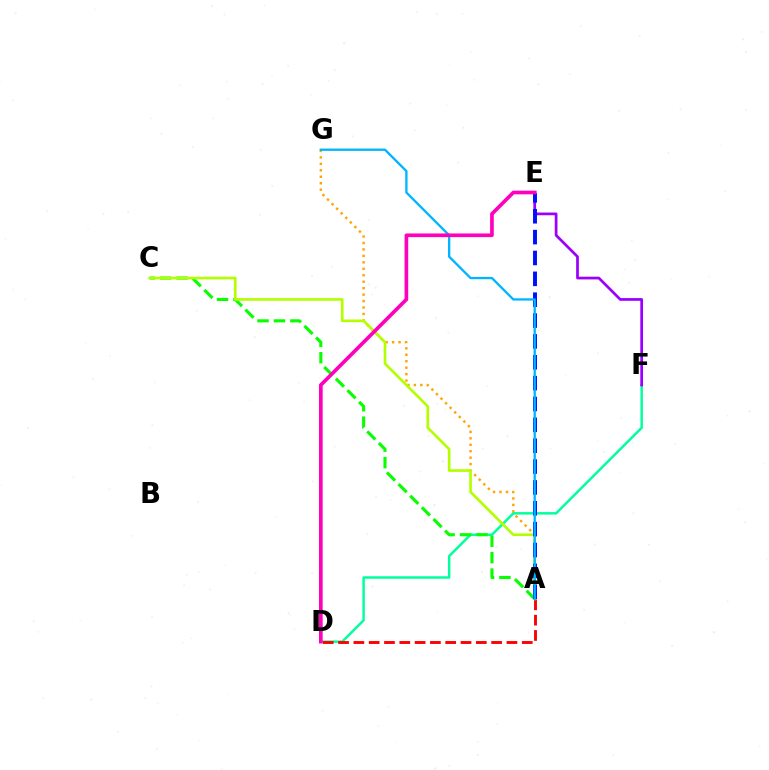{('A', 'G'): [{'color': '#ffa500', 'line_style': 'dotted', 'thickness': 1.75}, {'color': '#00b5ff', 'line_style': 'solid', 'thickness': 1.67}], ('D', 'F'): [{'color': '#00ff9d', 'line_style': 'solid', 'thickness': 1.78}], ('A', 'C'): [{'color': '#08ff00', 'line_style': 'dashed', 'thickness': 2.23}, {'color': '#b3ff00', 'line_style': 'solid', 'thickness': 1.92}], ('E', 'F'): [{'color': '#9b00ff', 'line_style': 'solid', 'thickness': 1.96}], ('A', 'D'): [{'color': '#ff0000', 'line_style': 'dashed', 'thickness': 2.08}], ('A', 'E'): [{'color': '#0010ff', 'line_style': 'dashed', 'thickness': 2.83}], ('D', 'E'): [{'color': '#ff00bd', 'line_style': 'solid', 'thickness': 2.64}]}